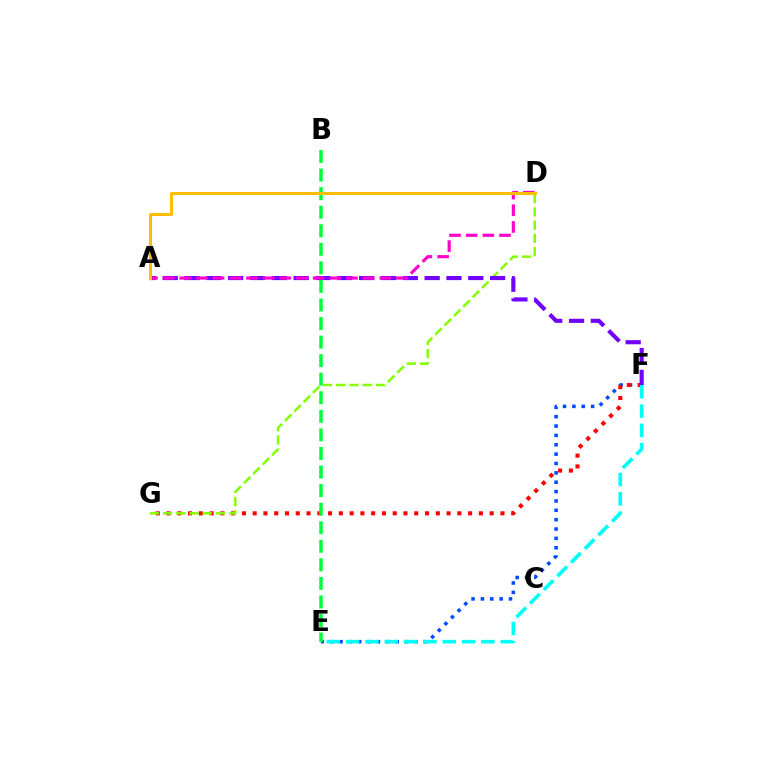{('E', 'F'): [{'color': '#004bff', 'line_style': 'dotted', 'thickness': 2.54}, {'color': '#00fff6', 'line_style': 'dashed', 'thickness': 2.63}], ('F', 'G'): [{'color': '#ff0000', 'line_style': 'dotted', 'thickness': 2.93}], ('D', 'G'): [{'color': '#84ff00', 'line_style': 'dashed', 'thickness': 1.8}], ('A', 'F'): [{'color': '#7200ff', 'line_style': 'dashed', 'thickness': 2.97}], ('A', 'D'): [{'color': '#ff00cf', 'line_style': 'dashed', 'thickness': 2.26}, {'color': '#ffbd00', 'line_style': 'solid', 'thickness': 2.17}], ('B', 'E'): [{'color': '#00ff39', 'line_style': 'dashed', 'thickness': 2.52}]}